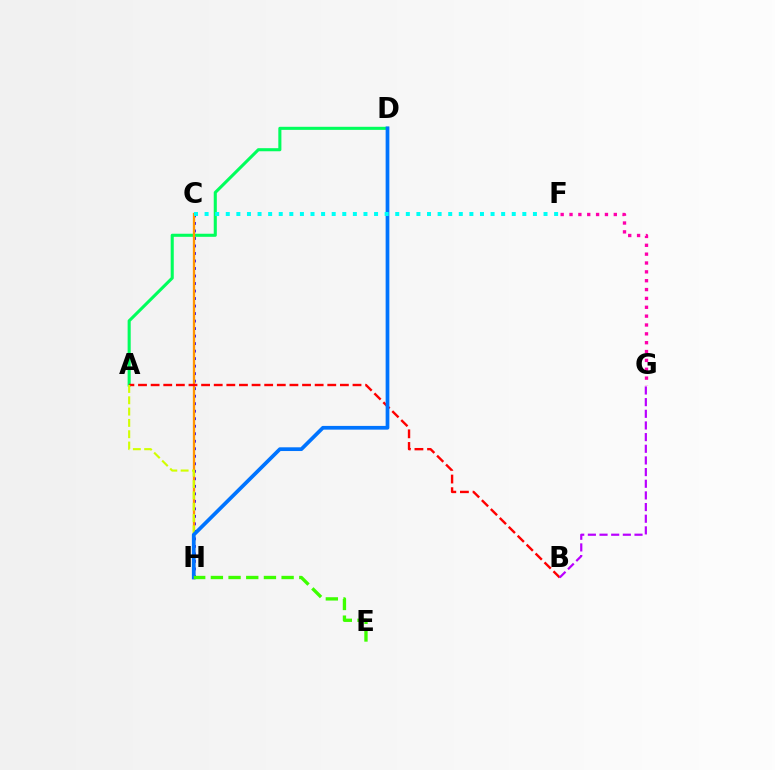{('A', 'D'): [{'color': '#00ff5c', 'line_style': 'solid', 'thickness': 2.21}], ('C', 'H'): [{'color': '#2500ff', 'line_style': 'dotted', 'thickness': 2.04}, {'color': '#ff9400', 'line_style': 'solid', 'thickness': 1.65}], ('F', 'G'): [{'color': '#ff00ac', 'line_style': 'dotted', 'thickness': 2.41}], ('A', 'B'): [{'color': '#ff0000', 'line_style': 'dashed', 'thickness': 1.71}], ('A', 'H'): [{'color': '#d1ff00', 'line_style': 'dashed', 'thickness': 1.54}], ('D', 'H'): [{'color': '#0074ff', 'line_style': 'solid', 'thickness': 2.68}], ('C', 'F'): [{'color': '#00fff6', 'line_style': 'dotted', 'thickness': 2.88}], ('E', 'H'): [{'color': '#3dff00', 'line_style': 'dashed', 'thickness': 2.4}], ('B', 'G'): [{'color': '#b900ff', 'line_style': 'dashed', 'thickness': 1.58}]}